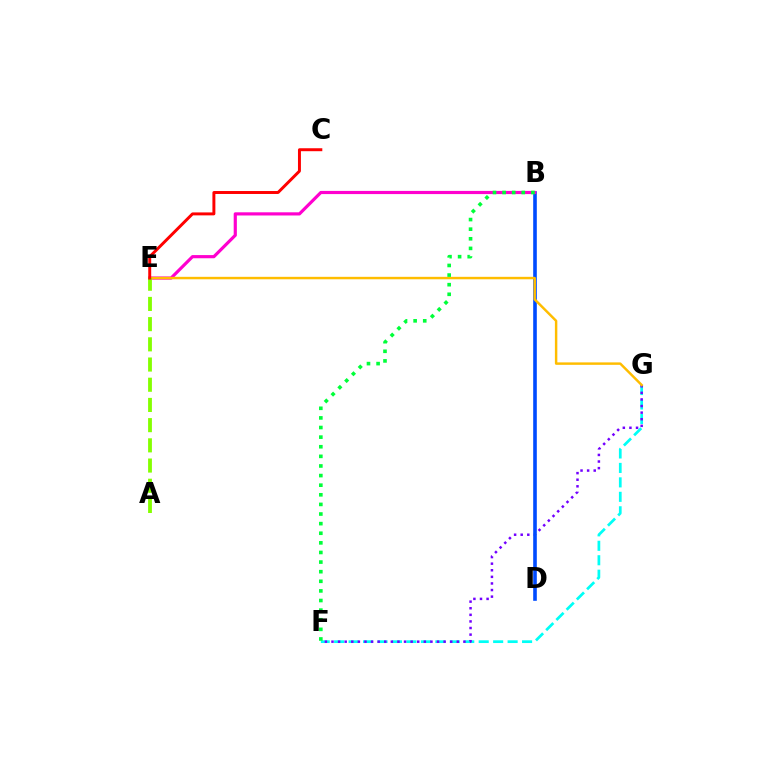{('F', 'G'): [{'color': '#00fff6', 'line_style': 'dashed', 'thickness': 1.96}, {'color': '#7200ff', 'line_style': 'dotted', 'thickness': 1.79}], ('B', 'D'): [{'color': '#004bff', 'line_style': 'solid', 'thickness': 2.61}], ('B', 'E'): [{'color': '#ff00cf', 'line_style': 'solid', 'thickness': 2.28}], ('E', 'G'): [{'color': '#ffbd00', 'line_style': 'solid', 'thickness': 1.77}], ('A', 'E'): [{'color': '#84ff00', 'line_style': 'dashed', 'thickness': 2.74}], ('B', 'F'): [{'color': '#00ff39', 'line_style': 'dotted', 'thickness': 2.61}], ('C', 'E'): [{'color': '#ff0000', 'line_style': 'solid', 'thickness': 2.13}]}